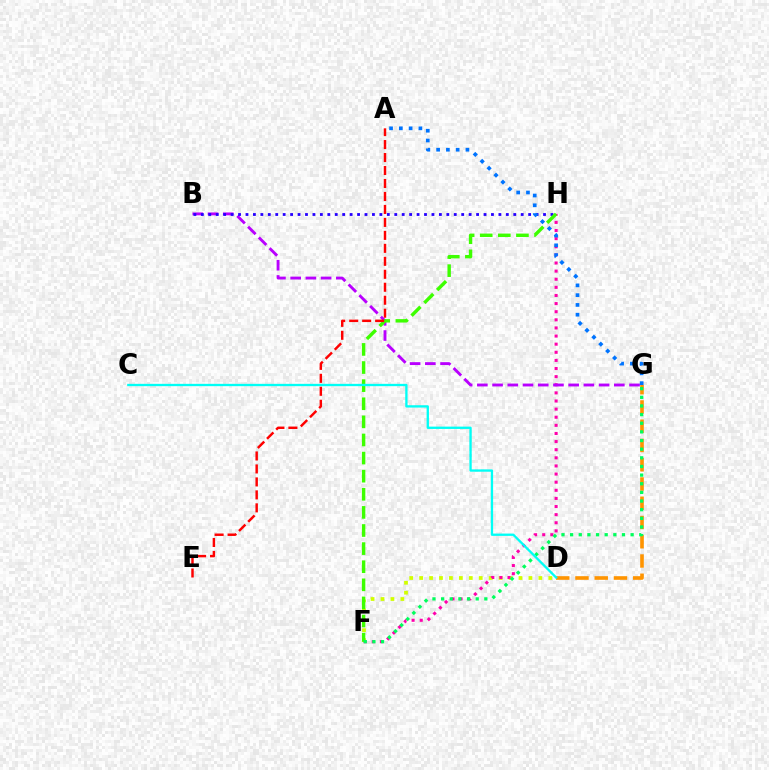{('D', 'F'): [{'color': '#d1ff00', 'line_style': 'dotted', 'thickness': 2.7}], ('F', 'H'): [{'color': '#ff00ac', 'line_style': 'dotted', 'thickness': 2.21}, {'color': '#3dff00', 'line_style': 'dashed', 'thickness': 2.46}], ('B', 'G'): [{'color': '#b900ff', 'line_style': 'dashed', 'thickness': 2.07}], ('B', 'H'): [{'color': '#2500ff', 'line_style': 'dotted', 'thickness': 2.02}], ('D', 'G'): [{'color': '#ff9400', 'line_style': 'dashed', 'thickness': 2.62}], ('F', 'G'): [{'color': '#00ff5c', 'line_style': 'dotted', 'thickness': 2.35}], ('A', 'E'): [{'color': '#ff0000', 'line_style': 'dashed', 'thickness': 1.76}], ('A', 'G'): [{'color': '#0074ff', 'line_style': 'dotted', 'thickness': 2.66}], ('C', 'D'): [{'color': '#00fff6', 'line_style': 'solid', 'thickness': 1.67}]}